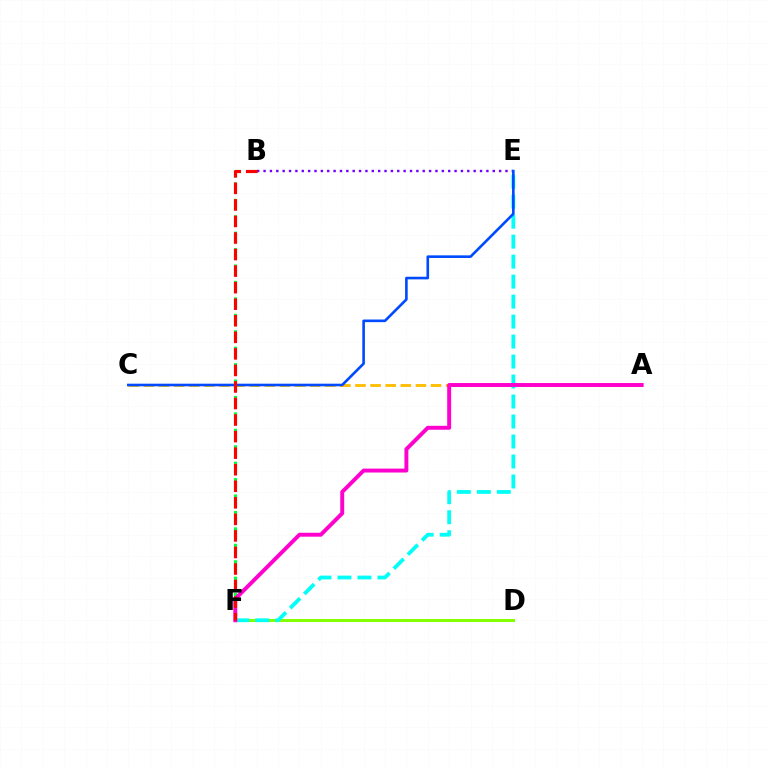{('A', 'C'): [{'color': '#ffbd00', 'line_style': 'dashed', 'thickness': 2.05}], ('B', 'F'): [{'color': '#00ff39', 'line_style': 'dashed', 'thickness': 2.23}, {'color': '#ff0000', 'line_style': 'dashed', 'thickness': 2.25}], ('B', 'E'): [{'color': '#7200ff', 'line_style': 'dotted', 'thickness': 1.73}], ('D', 'F'): [{'color': '#84ff00', 'line_style': 'solid', 'thickness': 2.16}], ('E', 'F'): [{'color': '#00fff6', 'line_style': 'dashed', 'thickness': 2.72}], ('A', 'F'): [{'color': '#ff00cf', 'line_style': 'solid', 'thickness': 2.83}], ('C', 'E'): [{'color': '#004bff', 'line_style': 'solid', 'thickness': 1.89}]}